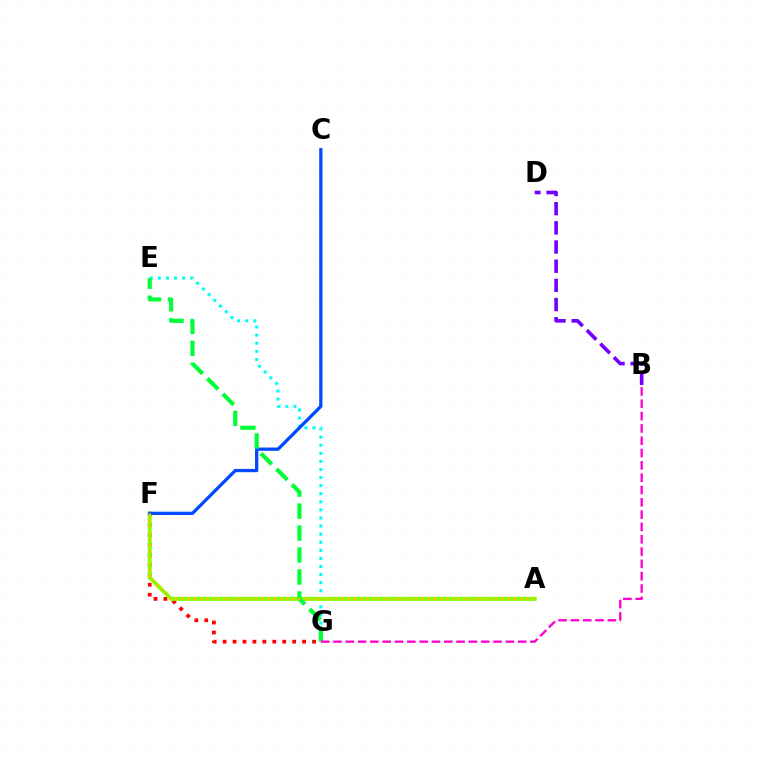{('F', 'G'): [{'color': '#ff0000', 'line_style': 'dotted', 'thickness': 2.7}], ('E', 'G'): [{'color': '#00fff6', 'line_style': 'dotted', 'thickness': 2.2}, {'color': '#00ff39', 'line_style': 'dashed', 'thickness': 2.98}], ('B', 'D'): [{'color': '#7200ff', 'line_style': 'dashed', 'thickness': 2.61}], ('A', 'F'): [{'color': '#84ff00', 'line_style': 'solid', 'thickness': 2.86}, {'color': '#ffbd00', 'line_style': 'dotted', 'thickness': 1.67}], ('C', 'F'): [{'color': '#004bff', 'line_style': 'solid', 'thickness': 2.35}], ('B', 'G'): [{'color': '#ff00cf', 'line_style': 'dashed', 'thickness': 1.67}]}